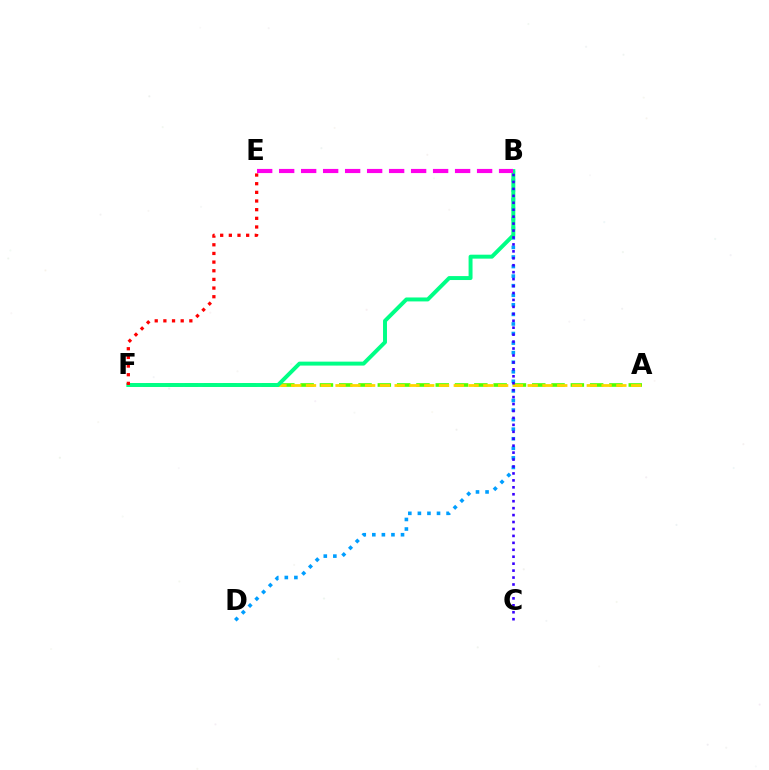{('A', 'F'): [{'color': '#4fff00', 'line_style': 'dashed', 'thickness': 2.62}, {'color': '#ffd500', 'line_style': 'dashed', 'thickness': 2.01}], ('B', 'D'): [{'color': '#009eff', 'line_style': 'dotted', 'thickness': 2.6}], ('B', 'F'): [{'color': '#00ff86', 'line_style': 'solid', 'thickness': 2.84}], ('B', 'C'): [{'color': '#3700ff', 'line_style': 'dotted', 'thickness': 1.89}], ('B', 'E'): [{'color': '#ff00ed', 'line_style': 'dashed', 'thickness': 2.99}], ('E', 'F'): [{'color': '#ff0000', 'line_style': 'dotted', 'thickness': 2.35}]}